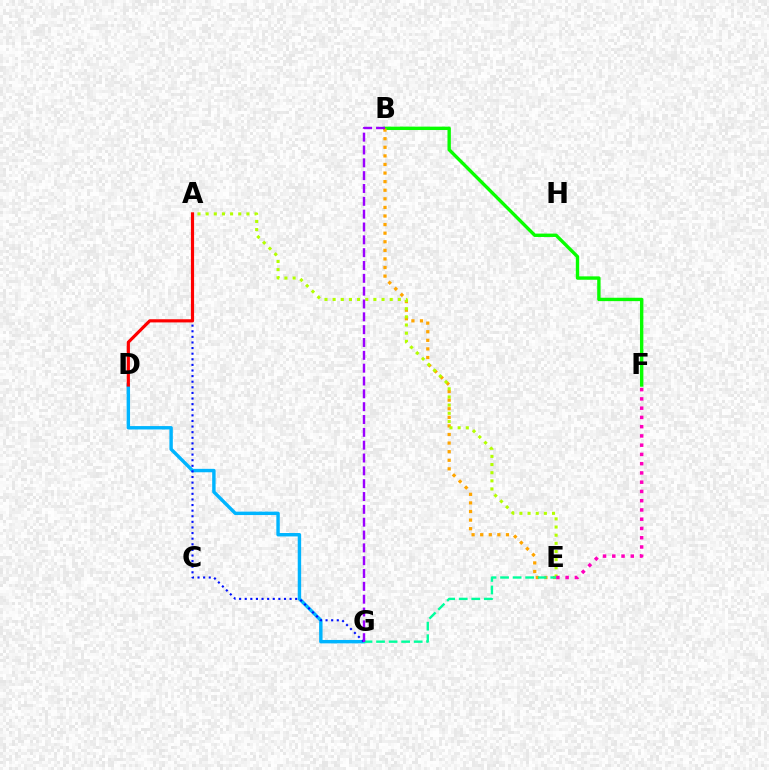{('B', 'F'): [{'color': '#08ff00', 'line_style': 'solid', 'thickness': 2.43}], ('D', 'G'): [{'color': '#00b5ff', 'line_style': 'solid', 'thickness': 2.46}], ('B', 'E'): [{'color': '#ffa500', 'line_style': 'dotted', 'thickness': 2.33}], ('A', 'E'): [{'color': '#b3ff00', 'line_style': 'dotted', 'thickness': 2.21}], ('A', 'G'): [{'color': '#0010ff', 'line_style': 'dotted', 'thickness': 1.52}], ('E', 'F'): [{'color': '#ff00bd', 'line_style': 'dotted', 'thickness': 2.51}], ('E', 'G'): [{'color': '#00ff9d', 'line_style': 'dashed', 'thickness': 1.7}], ('A', 'D'): [{'color': '#ff0000', 'line_style': 'solid', 'thickness': 2.28}], ('B', 'G'): [{'color': '#9b00ff', 'line_style': 'dashed', 'thickness': 1.74}]}